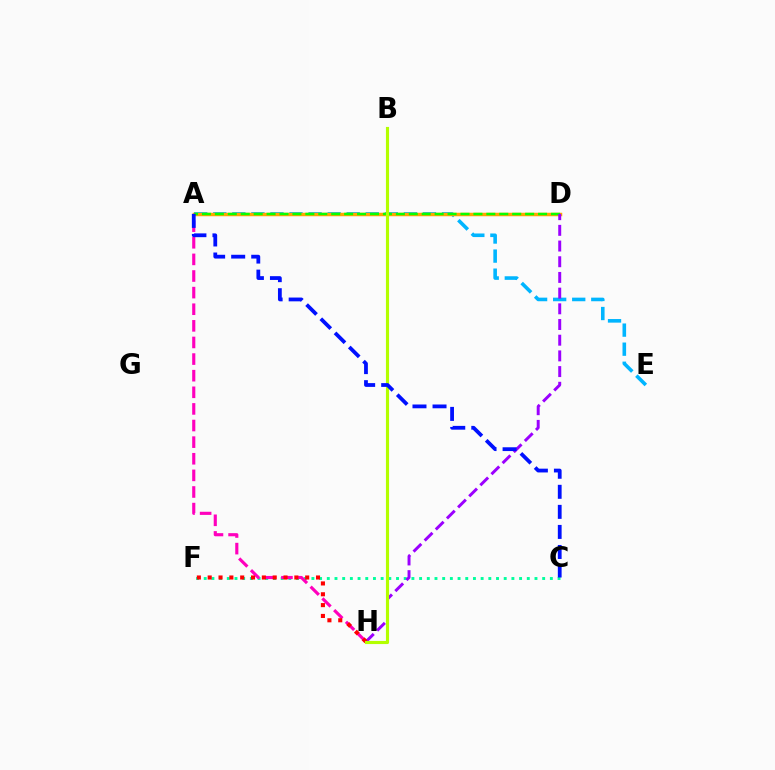{('A', 'E'): [{'color': '#00b5ff', 'line_style': 'dashed', 'thickness': 2.59}], ('A', 'D'): [{'color': '#ffa500', 'line_style': 'solid', 'thickness': 2.52}, {'color': '#08ff00', 'line_style': 'dashed', 'thickness': 1.76}], ('C', 'F'): [{'color': '#00ff9d', 'line_style': 'dotted', 'thickness': 2.09}], ('A', 'H'): [{'color': '#ff00bd', 'line_style': 'dashed', 'thickness': 2.26}], ('D', 'H'): [{'color': '#9b00ff', 'line_style': 'dashed', 'thickness': 2.13}], ('F', 'H'): [{'color': '#ff0000', 'line_style': 'dotted', 'thickness': 2.94}], ('B', 'H'): [{'color': '#b3ff00', 'line_style': 'solid', 'thickness': 2.25}], ('A', 'C'): [{'color': '#0010ff', 'line_style': 'dashed', 'thickness': 2.72}]}